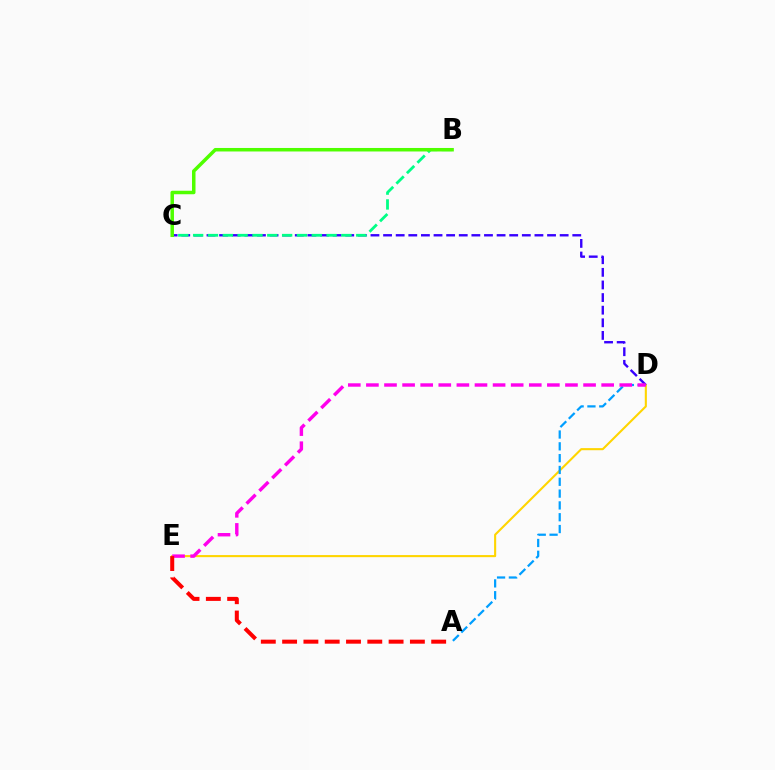{('D', 'E'): [{'color': '#ffd500', 'line_style': 'solid', 'thickness': 1.51}, {'color': '#ff00ed', 'line_style': 'dashed', 'thickness': 2.46}], ('C', 'D'): [{'color': '#3700ff', 'line_style': 'dashed', 'thickness': 1.71}], ('B', 'C'): [{'color': '#00ff86', 'line_style': 'dashed', 'thickness': 2.01}, {'color': '#4fff00', 'line_style': 'solid', 'thickness': 2.52}], ('A', 'D'): [{'color': '#009eff', 'line_style': 'dashed', 'thickness': 1.61}], ('A', 'E'): [{'color': '#ff0000', 'line_style': 'dashed', 'thickness': 2.89}]}